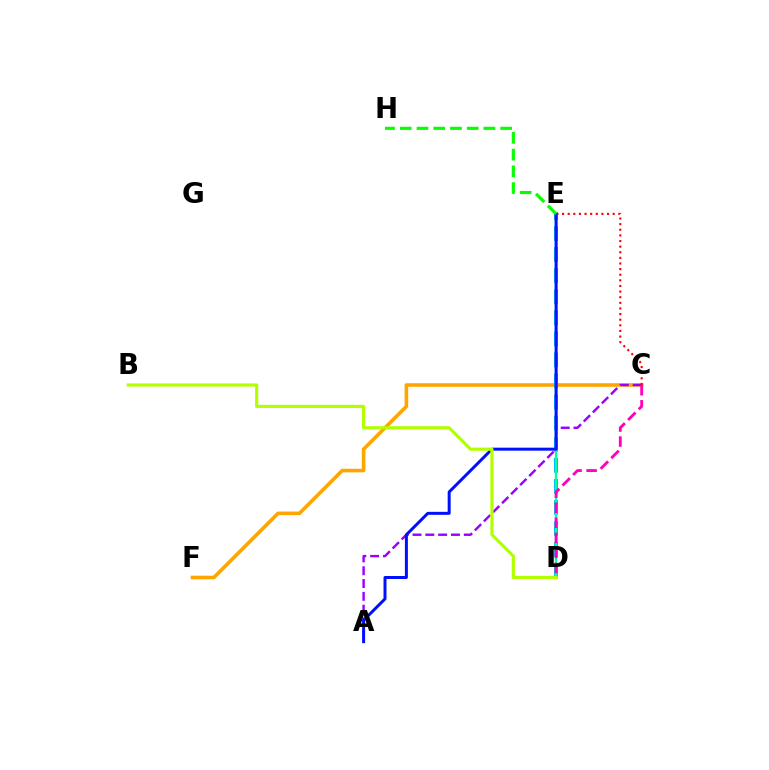{('C', 'F'): [{'color': '#ffa500', 'line_style': 'solid', 'thickness': 2.59}], ('A', 'C'): [{'color': '#9b00ff', 'line_style': 'dashed', 'thickness': 1.74}], ('C', 'E'): [{'color': '#ff0000', 'line_style': 'dotted', 'thickness': 1.53}], ('D', 'E'): [{'color': '#00b5ff', 'line_style': 'dashed', 'thickness': 2.86}, {'color': '#00ff9d', 'line_style': 'solid', 'thickness': 1.67}], ('A', 'E'): [{'color': '#0010ff', 'line_style': 'solid', 'thickness': 2.15}], ('E', 'H'): [{'color': '#08ff00', 'line_style': 'dashed', 'thickness': 2.27}], ('C', 'D'): [{'color': '#ff00bd', 'line_style': 'dashed', 'thickness': 2.04}], ('B', 'D'): [{'color': '#b3ff00', 'line_style': 'solid', 'thickness': 2.28}]}